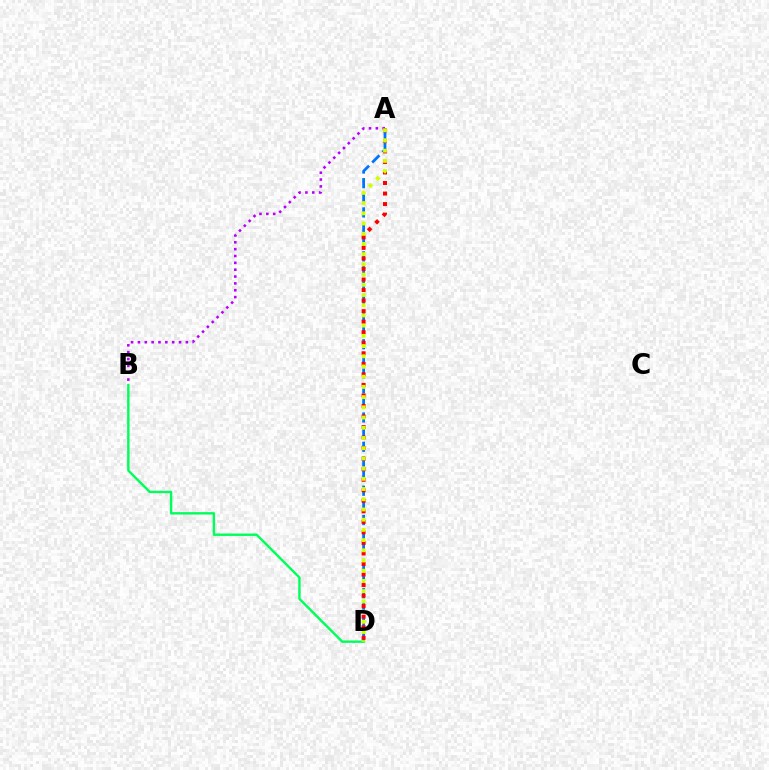{('A', 'B'): [{'color': '#b900ff', 'line_style': 'dotted', 'thickness': 1.86}], ('A', 'D'): [{'color': '#0074ff', 'line_style': 'dashed', 'thickness': 1.99}, {'color': '#ff0000', 'line_style': 'dotted', 'thickness': 2.86}, {'color': '#d1ff00', 'line_style': 'dotted', 'thickness': 2.77}], ('B', 'D'): [{'color': '#00ff5c', 'line_style': 'solid', 'thickness': 1.74}]}